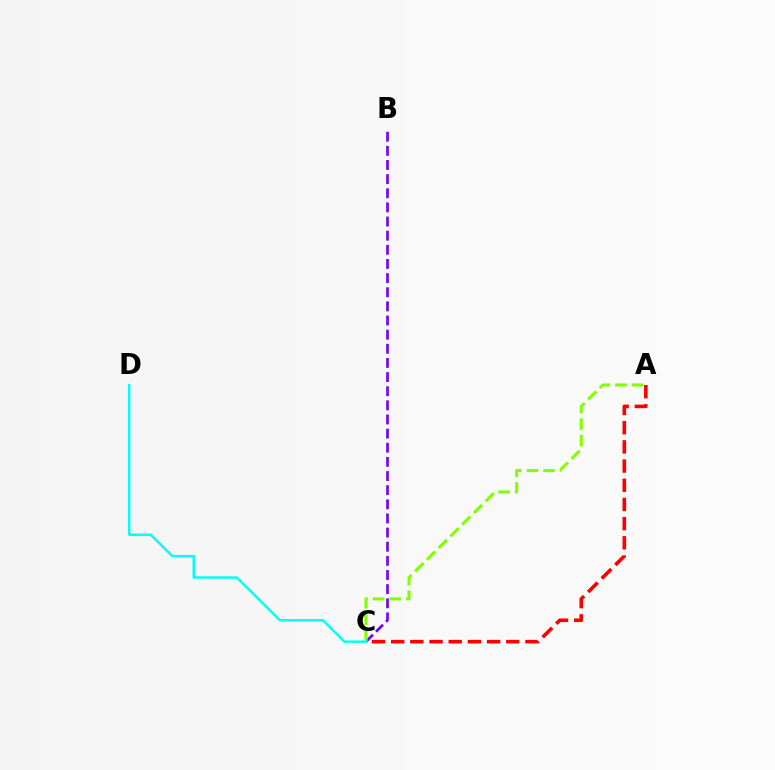{('B', 'C'): [{'color': '#7200ff', 'line_style': 'dashed', 'thickness': 1.92}], ('A', 'C'): [{'color': '#84ff00', 'line_style': 'dashed', 'thickness': 2.25}, {'color': '#ff0000', 'line_style': 'dashed', 'thickness': 2.61}], ('C', 'D'): [{'color': '#00fff6', 'line_style': 'solid', 'thickness': 1.76}]}